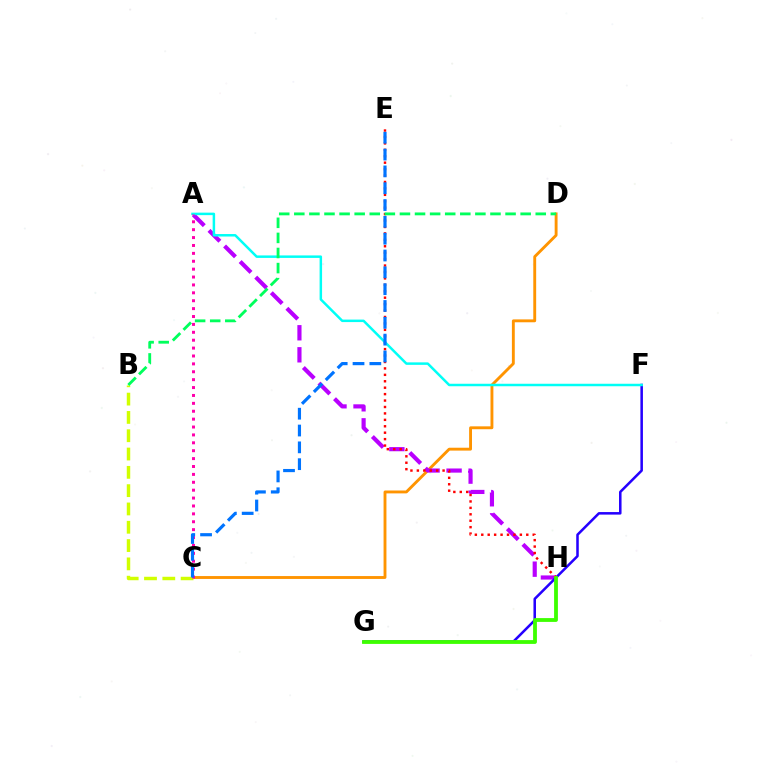{('C', 'D'): [{'color': '#ff9400', 'line_style': 'solid', 'thickness': 2.07}], ('A', 'H'): [{'color': '#b900ff', 'line_style': 'dashed', 'thickness': 2.99}], ('F', 'G'): [{'color': '#2500ff', 'line_style': 'solid', 'thickness': 1.82}], ('E', 'H'): [{'color': '#ff0000', 'line_style': 'dotted', 'thickness': 1.75}], ('G', 'H'): [{'color': '#3dff00', 'line_style': 'solid', 'thickness': 2.75}], ('A', 'F'): [{'color': '#00fff6', 'line_style': 'solid', 'thickness': 1.79}], ('B', 'C'): [{'color': '#d1ff00', 'line_style': 'dashed', 'thickness': 2.49}], ('A', 'C'): [{'color': '#ff00ac', 'line_style': 'dotted', 'thickness': 2.14}], ('B', 'D'): [{'color': '#00ff5c', 'line_style': 'dashed', 'thickness': 2.05}], ('C', 'E'): [{'color': '#0074ff', 'line_style': 'dashed', 'thickness': 2.29}]}